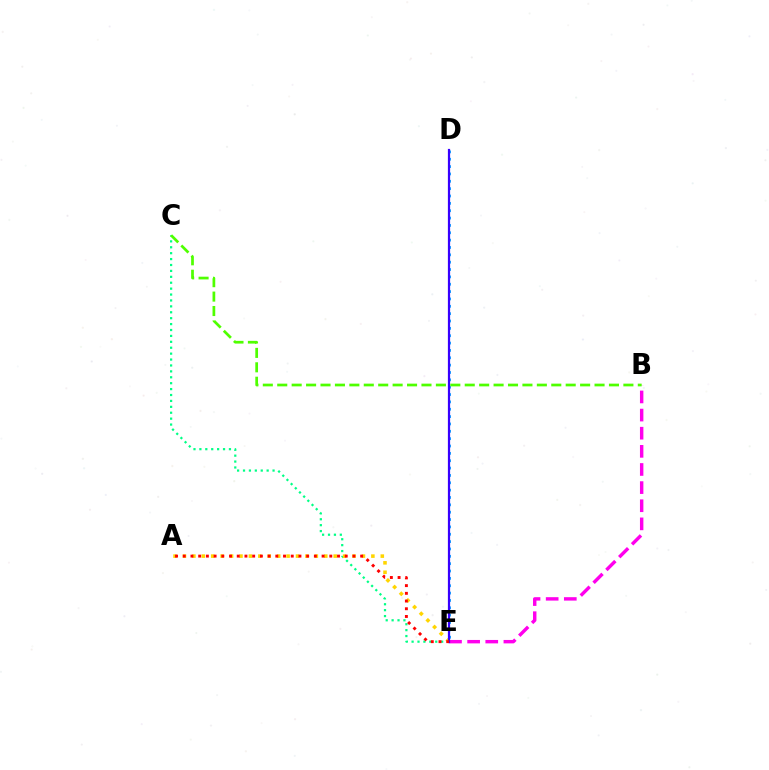{('C', 'E'): [{'color': '#00ff86', 'line_style': 'dotted', 'thickness': 1.61}], ('D', 'E'): [{'color': '#009eff', 'line_style': 'dotted', 'thickness': 2.0}, {'color': '#3700ff', 'line_style': 'solid', 'thickness': 1.6}], ('A', 'E'): [{'color': '#ffd500', 'line_style': 'dotted', 'thickness': 2.56}, {'color': '#ff0000', 'line_style': 'dotted', 'thickness': 2.1}], ('B', 'E'): [{'color': '#ff00ed', 'line_style': 'dashed', 'thickness': 2.46}], ('B', 'C'): [{'color': '#4fff00', 'line_style': 'dashed', 'thickness': 1.96}]}